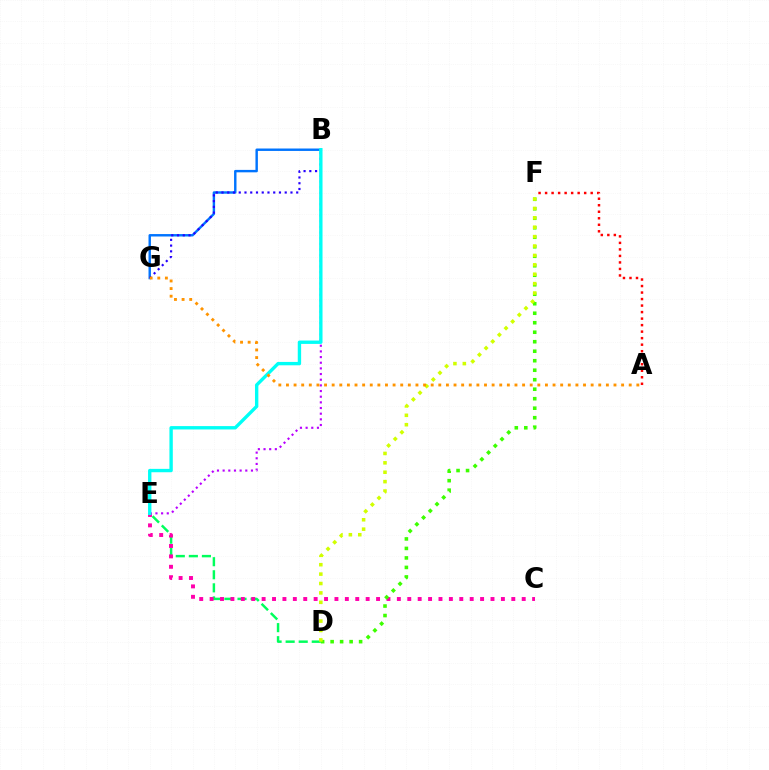{('D', 'E'): [{'color': '#00ff5c', 'line_style': 'dashed', 'thickness': 1.77}], ('B', 'G'): [{'color': '#0074ff', 'line_style': 'solid', 'thickness': 1.75}, {'color': '#2500ff', 'line_style': 'dotted', 'thickness': 1.56}], ('A', 'F'): [{'color': '#ff0000', 'line_style': 'dotted', 'thickness': 1.77}], ('C', 'E'): [{'color': '#ff00ac', 'line_style': 'dotted', 'thickness': 2.83}], ('B', 'E'): [{'color': '#b900ff', 'line_style': 'dotted', 'thickness': 1.54}, {'color': '#00fff6', 'line_style': 'solid', 'thickness': 2.43}], ('D', 'F'): [{'color': '#3dff00', 'line_style': 'dotted', 'thickness': 2.58}, {'color': '#d1ff00', 'line_style': 'dotted', 'thickness': 2.55}], ('A', 'G'): [{'color': '#ff9400', 'line_style': 'dotted', 'thickness': 2.07}]}